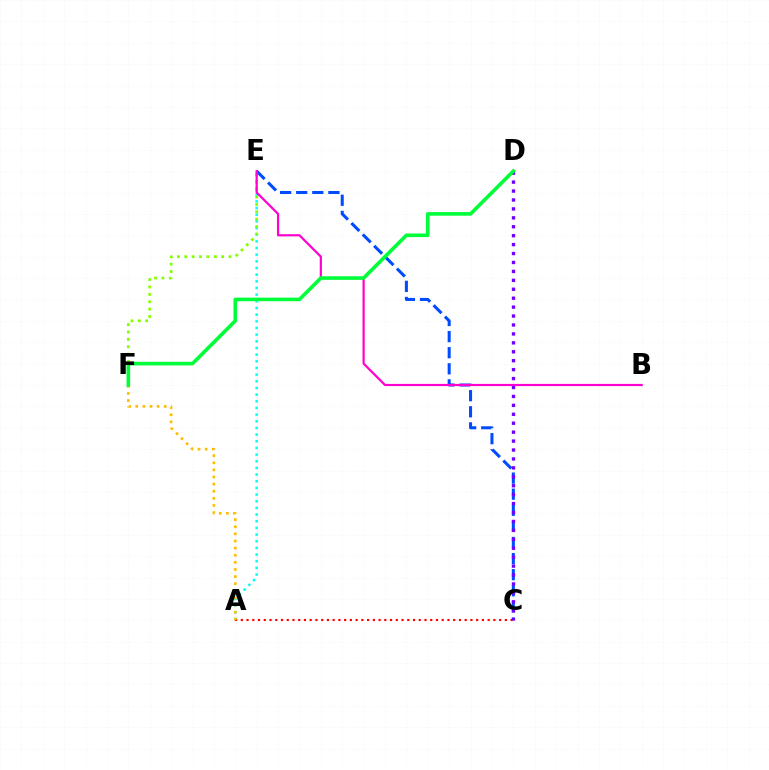{('A', 'E'): [{'color': '#00fff6', 'line_style': 'dotted', 'thickness': 1.81}], ('C', 'E'): [{'color': '#004bff', 'line_style': 'dashed', 'thickness': 2.19}], ('E', 'F'): [{'color': '#84ff00', 'line_style': 'dotted', 'thickness': 2.0}], ('B', 'E'): [{'color': '#ff00cf', 'line_style': 'solid', 'thickness': 1.58}], ('A', 'C'): [{'color': '#ff0000', 'line_style': 'dotted', 'thickness': 1.56}], ('C', 'D'): [{'color': '#7200ff', 'line_style': 'dotted', 'thickness': 2.43}], ('A', 'F'): [{'color': '#ffbd00', 'line_style': 'dotted', 'thickness': 1.93}], ('D', 'F'): [{'color': '#00ff39', 'line_style': 'solid', 'thickness': 2.59}]}